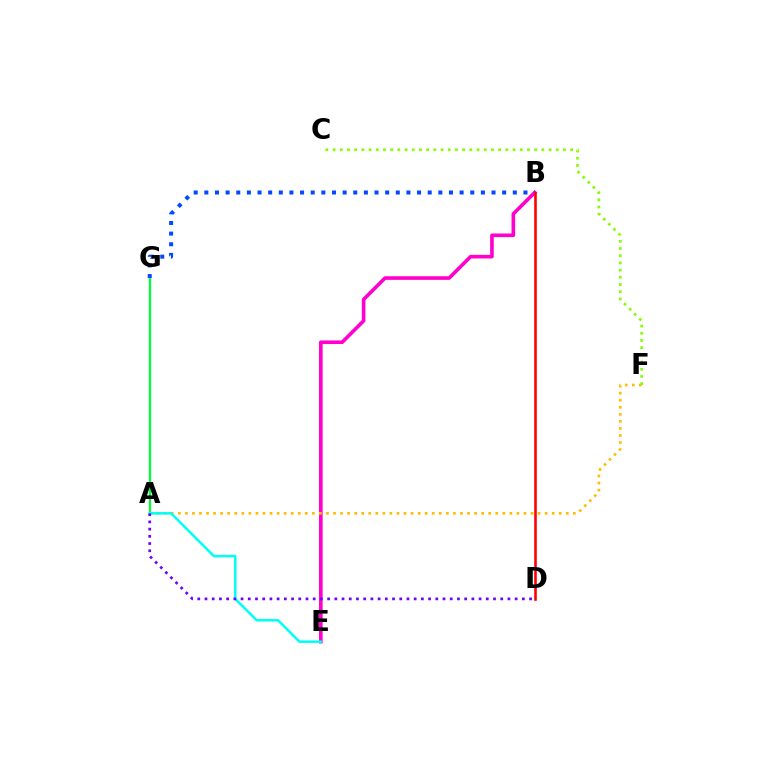{('A', 'G'): [{'color': '#00ff39', 'line_style': 'solid', 'thickness': 1.62}], ('B', 'E'): [{'color': '#ff00cf', 'line_style': 'solid', 'thickness': 2.6}], ('B', 'G'): [{'color': '#004bff', 'line_style': 'dotted', 'thickness': 2.89}], ('A', 'F'): [{'color': '#ffbd00', 'line_style': 'dotted', 'thickness': 1.92}], ('C', 'F'): [{'color': '#84ff00', 'line_style': 'dotted', 'thickness': 1.96}], ('A', 'E'): [{'color': '#00fff6', 'line_style': 'solid', 'thickness': 1.81}], ('A', 'D'): [{'color': '#7200ff', 'line_style': 'dotted', 'thickness': 1.96}], ('B', 'D'): [{'color': '#ff0000', 'line_style': 'solid', 'thickness': 1.87}]}